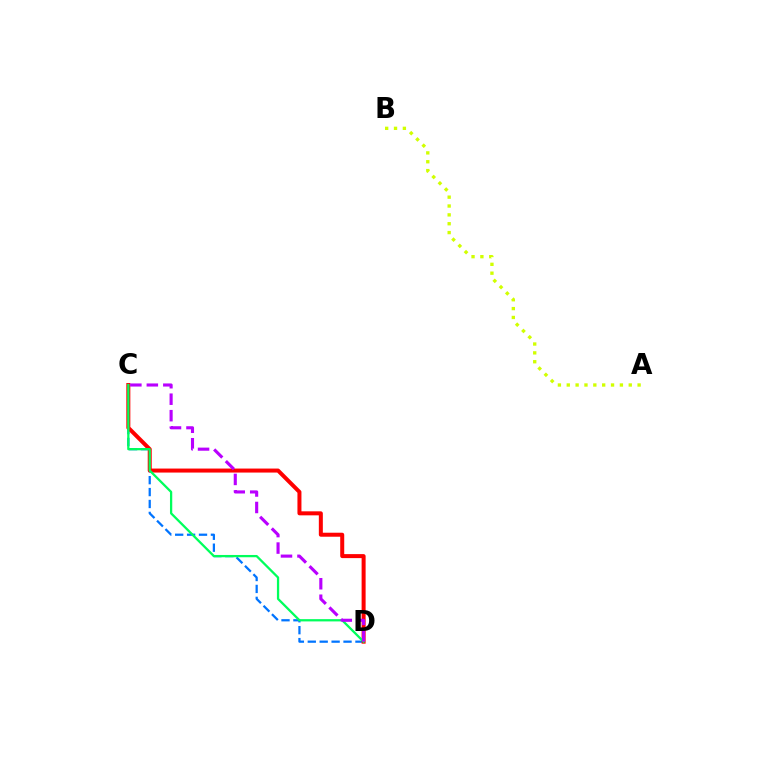{('C', 'D'): [{'color': '#0074ff', 'line_style': 'dashed', 'thickness': 1.62}, {'color': '#ff0000', 'line_style': 'solid', 'thickness': 2.88}, {'color': '#00ff5c', 'line_style': 'solid', 'thickness': 1.64}, {'color': '#b900ff', 'line_style': 'dashed', 'thickness': 2.24}], ('A', 'B'): [{'color': '#d1ff00', 'line_style': 'dotted', 'thickness': 2.41}]}